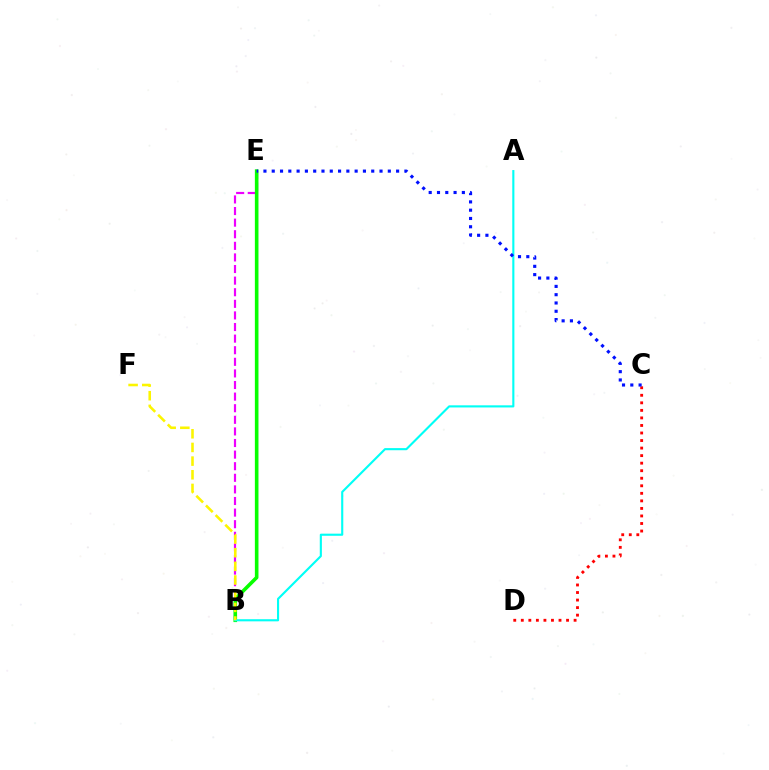{('C', 'D'): [{'color': '#ff0000', 'line_style': 'dotted', 'thickness': 2.05}], ('B', 'E'): [{'color': '#ee00ff', 'line_style': 'dashed', 'thickness': 1.58}, {'color': '#08ff00', 'line_style': 'solid', 'thickness': 2.6}], ('A', 'B'): [{'color': '#00fff6', 'line_style': 'solid', 'thickness': 1.53}], ('C', 'E'): [{'color': '#0010ff', 'line_style': 'dotted', 'thickness': 2.25}], ('B', 'F'): [{'color': '#fcf500', 'line_style': 'dashed', 'thickness': 1.86}]}